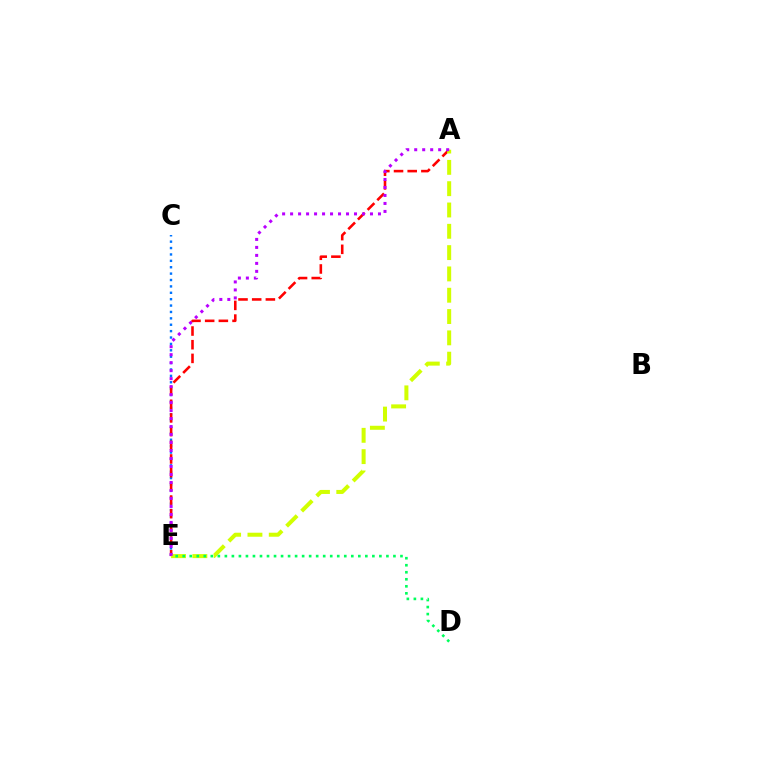{('C', 'E'): [{'color': '#0074ff', 'line_style': 'dotted', 'thickness': 1.74}], ('A', 'E'): [{'color': '#ff0000', 'line_style': 'dashed', 'thickness': 1.86}, {'color': '#d1ff00', 'line_style': 'dashed', 'thickness': 2.9}, {'color': '#b900ff', 'line_style': 'dotted', 'thickness': 2.17}], ('D', 'E'): [{'color': '#00ff5c', 'line_style': 'dotted', 'thickness': 1.91}]}